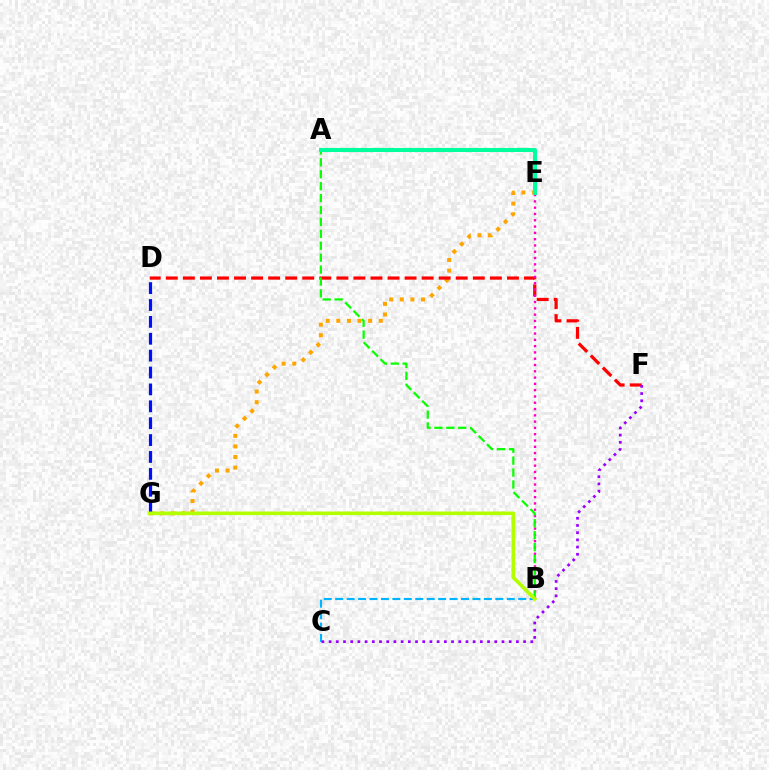{('B', 'C'): [{'color': '#00b5ff', 'line_style': 'dashed', 'thickness': 1.55}], ('E', 'G'): [{'color': '#ffa500', 'line_style': 'dotted', 'thickness': 2.88}], ('D', 'F'): [{'color': '#ff0000', 'line_style': 'dashed', 'thickness': 2.32}], ('B', 'E'): [{'color': '#ff00bd', 'line_style': 'dotted', 'thickness': 1.71}], ('A', 'B'): [{'color': '#08ff00', 'line_style': 'dashed', 'thickness': 1.62}], ('D', 'G'): [{'color': '#0010ff', 'line_style': 'dashed', 'thickness': 2.29}], ('C', 'F'): [{'color': '#9b00ff', 'line_style': 'dotted', 'thickness': 1.96}], ('B', 'G'): [{'color': '#b3ff00', 'line_style': 'solid', 'thickness': 2.6}], ('A', 'E'): [{'color': '#00ff9d', 'line_style': 'solid', 'thickness': 2.91}]}